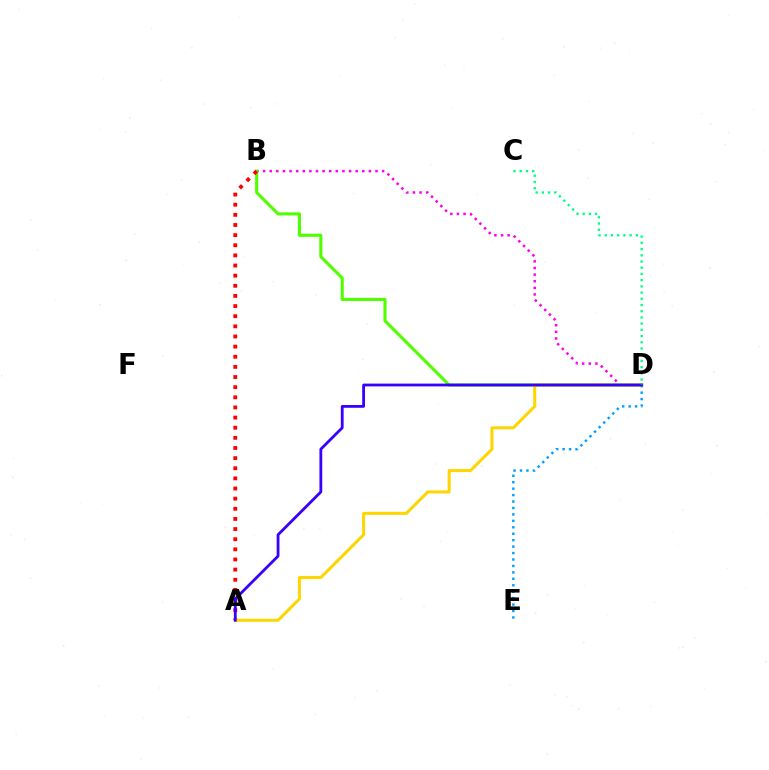{('B', 'D'): [{'color': '#ff00ed', 'line_style': 'dotted', 'thickness': 1.8}, {'color': '#4fff00', 'line_style': 'solid', 'thickness': 2.22}], ('D', 'E'): [{'color': '#009eff', 'line_style': 'dotted', 'thickness': 1.75}], ('A', 'B'): [{'color': '#ff0000', 'line_style': 'dotted', 'thickness': 2.75}], ('A', 'D'): [{'color': '#ffd500', 'line_style': 'solid', 'thickness': 2.17}, {'color': '#3700ff', 'line_style': 'solid', 'thickness': 2.02}], ('C', 'D'): [{'color': '#00ff86', 'line_style': 'dotted', 'thickness': 1.69}]}